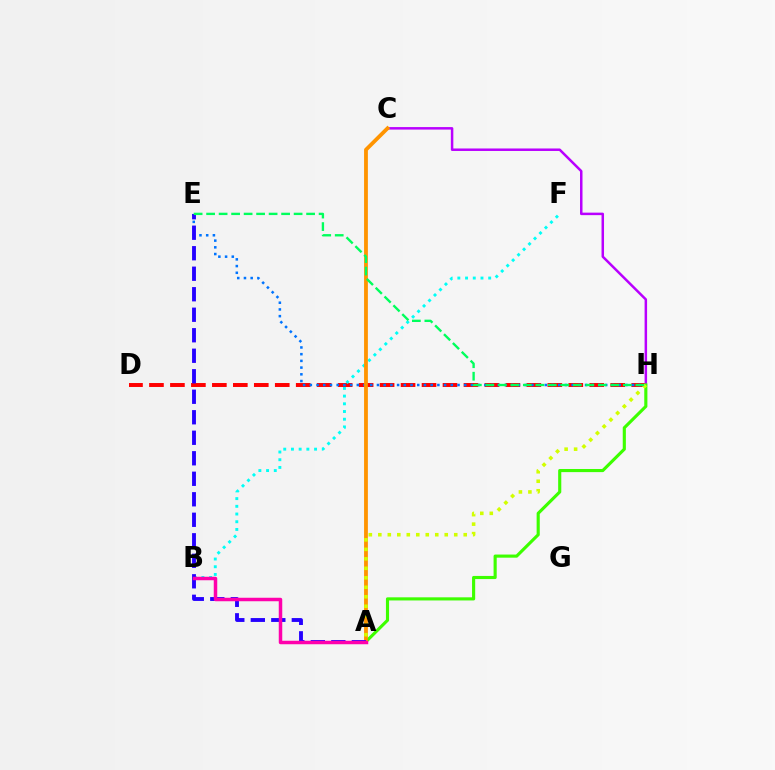{('D', 'H'): [{'color': '#ff0000', 'line_style': 'dashed', 'thickness': 2.85}], ('B', 'F'): [{'color': '#00fff6', 'line_style': 'dotted', 'thickness': 2.09}], ('E', 'H'): [{'color': '#0074ff', 'line_style': 'dotted', 'thickness': 1.82}, {'color': '#00ff5c', 'line_style': 'dashed', 'thickness': 1.7}], ('C', 'H'): [{'color': '#b900ff', 'line_style': 'solid', 'thickness': 1.8}], ('A', 'H'): [{'color': '#3dff00', 'line_style': 'solid', 'thickness': 2.25}, {'color': '#d1ff00', 'line_style': 'dotted', 'thickness': 2.58}], ('A', 'C'): [{'color': '#ff9400', 'line_style': 'solid', 'thickness': 2.74}], ('A', 'E'): [{'color': '#2500ff', 'line_style': 'dashed', 'thickness': 2.79}], ('A', 'B'): [{'color': '#ff00ac', 'line_style': 'solid', 'thickness': 2.51}]}